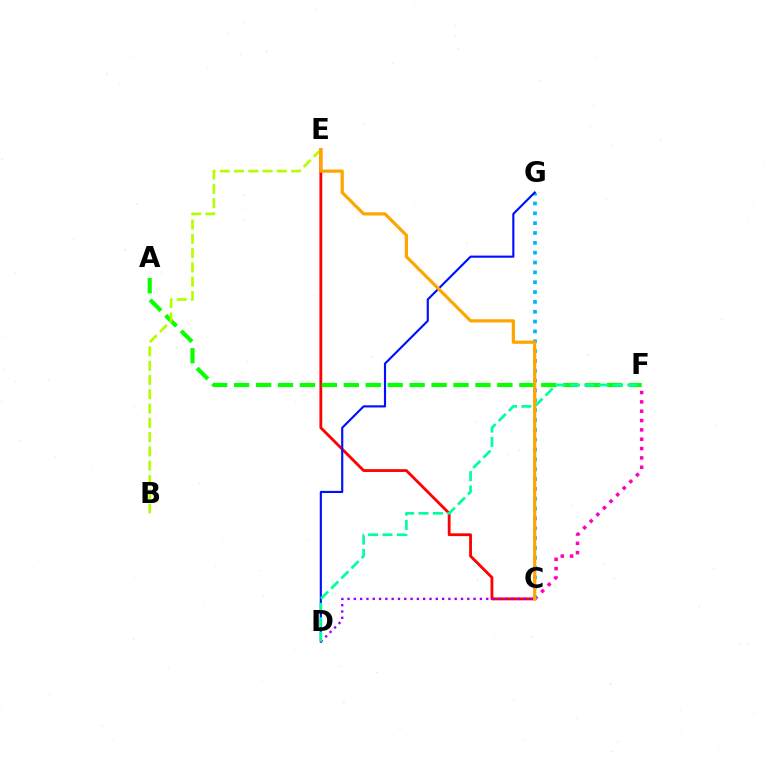{('C', 'F'): [{'color': '#ff00bd', 'line_style': 'dotted', 'thickness': 2.54}], ('C', 'G'): [{'color': '#00b5ff', 'line_style': 'dotted', 'thickness': 2.67}], ('C', 'E'): [{'color': '#ff0000', 'line_style': 'solid', 'thickness': 2.02}, {'color': '#ffa500', 'line_style': 'solid', 'thickness': 2.3}], ('D', 'G'): [{'color': '#0010ff', 'line_style': 'solid', 'thickness': 1.54}], ('A', 'F'): [{'color': '#08ff00', 'line_style': 'dashed', 'thickness': 2.98}], ('B', 'E'): [{'color': '#b3ff00', 'line_style': 'dashed', 'thickness': 1.94}], ('C', 'D'): [{'color': '#9b00ff', 'line_style': 'dotted', 'thickness': 1.71}], ('D', 'F'): [{'color': '#00ff9d', 'line_style': 'dashed', 'thickness': 1.95}]}